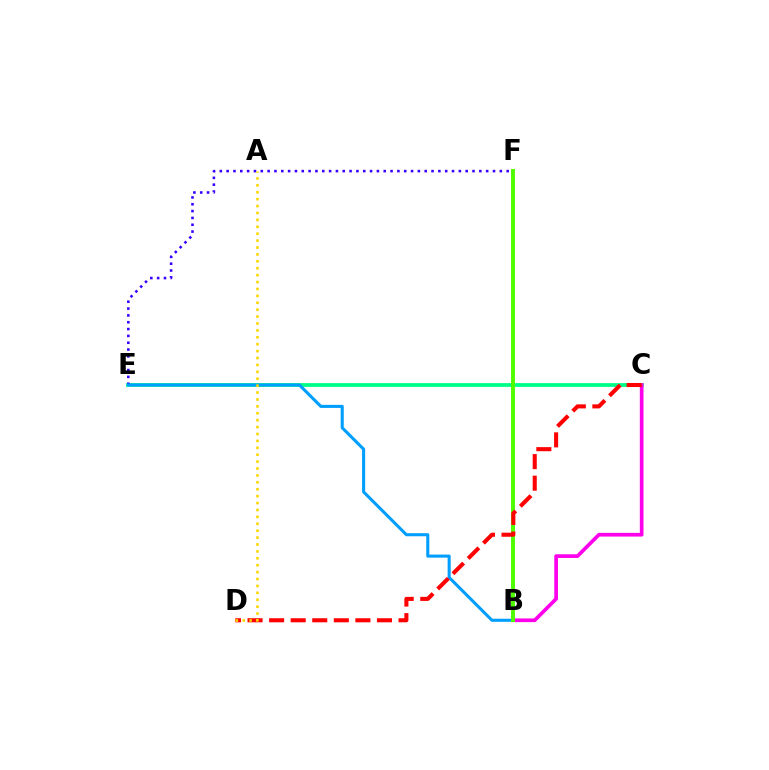{('C', 'E'): [{'color': '#00ff86', 'line_style': 'solid', 'thickness': 2.72}], ('B', 'C'): [{'color': '#ff00ed', 'line_style': 'solid', 'thickness': 2.65}], ('E', 'F'): [{'color': '#3700ff', 'line_style': 'dotted', 'thickness': 1.86}], ('B', 'E'): [{'color': '#009eff', 'line_style': 'solid', 'thickness': 2.21}], ('B', 'F'): [{'color': '#4fff00', 'line_style': 'solid', 'thickness': 2.85}], ('C', 'D'): [{'color': '#ff0000', 'line_style': 'dashed', 'thickness': 2.93}], ('A', 'D'): [{'color': '#ffd500', 'line_style': 'dotted', 'thickness': 1.88}]}